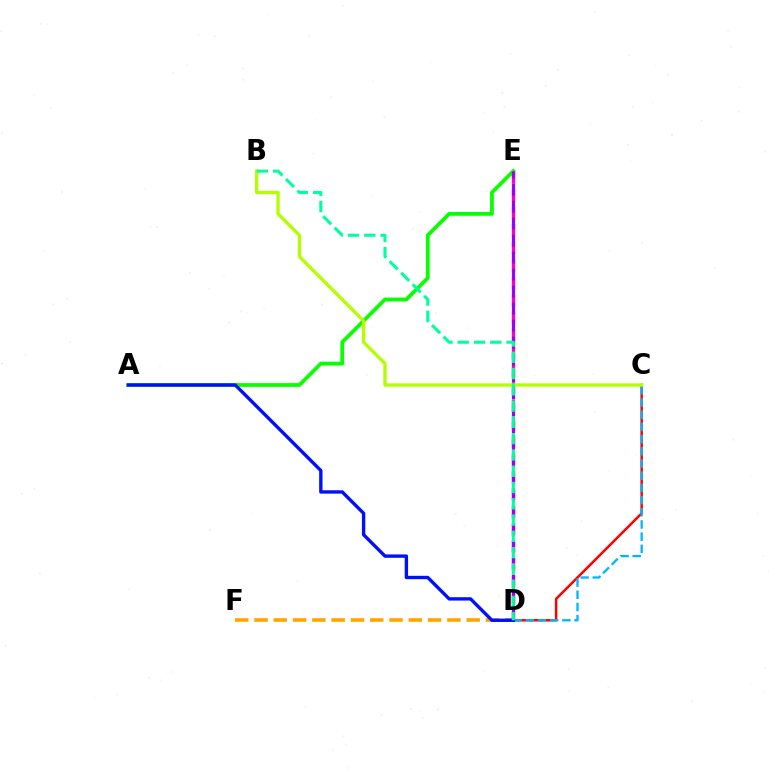{('A', 'E'): [{'color': '#08ff00', 'line_style': 'solid', 'thickness': 2.71}], ('D', 'E'): [{'color': '#ff00bd', 'line_style': 'dashed', 'thickness': 2.39}, {'color': '#9b00ff', 'line_style': 'dashed', 'thickness': 2.31}], ('C', 'D'): [{'color': '#ff0000', 'line_style': 'solid', 'thickness': 1.79}, {'color': '#00b5ff', 'line_style': 'dashed', 'thickness': 1.66}], ('D', 'F'): [{'color': '#ffa500', 'line_style': 'dashed', 'thickness': 2.62}], ('B', 'C'): [{'color': '#b3ff00', 'line_style': 'solid', 'thickness': 2.39}], ('A', 'D'): [{'color': '#0010ff', 'line_style': 'solid', 'thickness': 2.42}], ('B', 'D'): [{'color': '#00ff9d', 'line_style': 'dashed', 'thickness': 2.21}]}